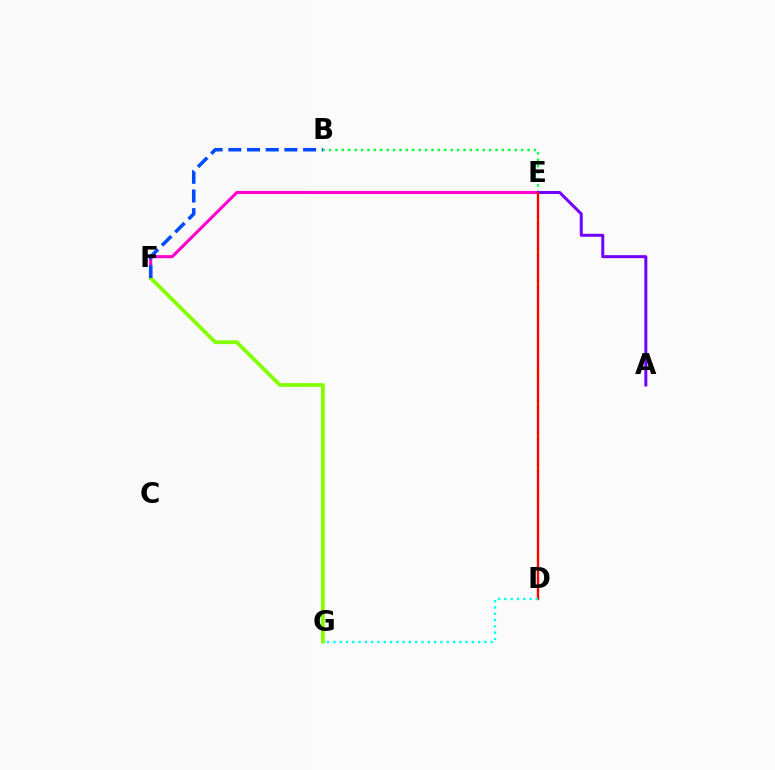{('E', 'F'): [{'color': '#ff00cf', 'line_style': 'solid', 'thickness': 2.22}], ('B', 'E'): [{'color': '#00ff39', 'line_style': 'dotted', 'thickness': 1.74}], ('F', 'G'): [{'color': '#84ff00', 'line_style': 'solid', 'thickness': 2.72}], ('B', 'F'): [{'color': '#004bff', 'line_style': 'dashed', 'thickness': 2.54}], ('A', 'E'): [{'color': '#7200ff', 'line_style': 'solid', 'thickness': 2.16}], ('D', 'E'): [{'color': '#ffbd00', 'line_style': 'dotted', 'thickness': 1.72}, {'color': '#ff0000', 'line_style': 'solid', 'thickness': 1.65}], ('D', 'G'): [{'color': '#00fff6', 'line_style': 'dotted', 'thickness': 1.71}]}